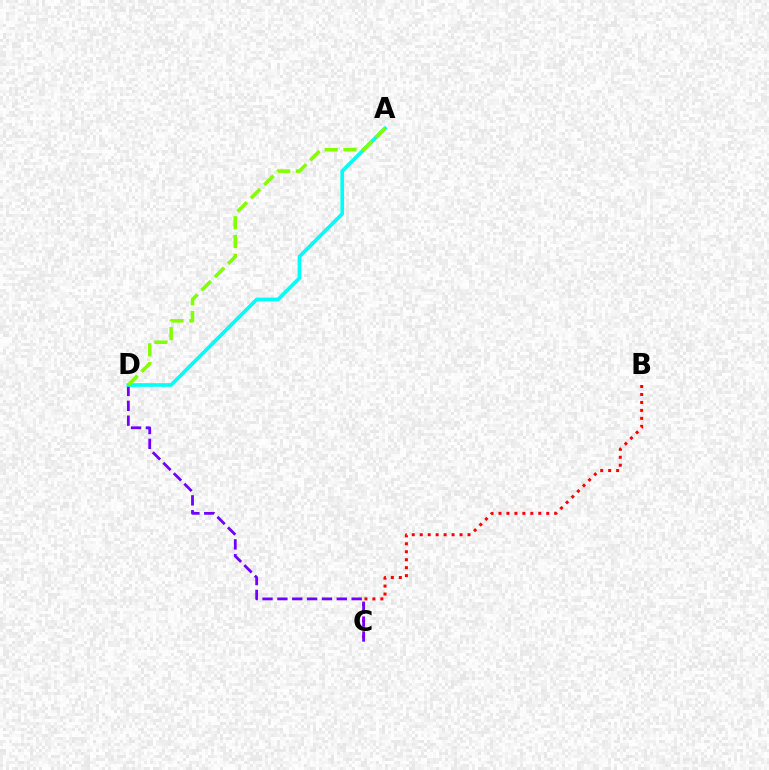{('B', 'C'): [{'color': '#ff0000', 'line_style': 'dotted', 'thickness': 2.16}], ('C', 'D'): [{'color': '#7200ff', 'line_style': 'dashed', 'thickness': 2.02}], ('A', 'D'): [{'color': '#00fff6', 'line_style': 'solid', 'thickness': 2.64}, {'color': '#84ff00', 'line_style': 'dashed', 'thickness': 2.55}]}